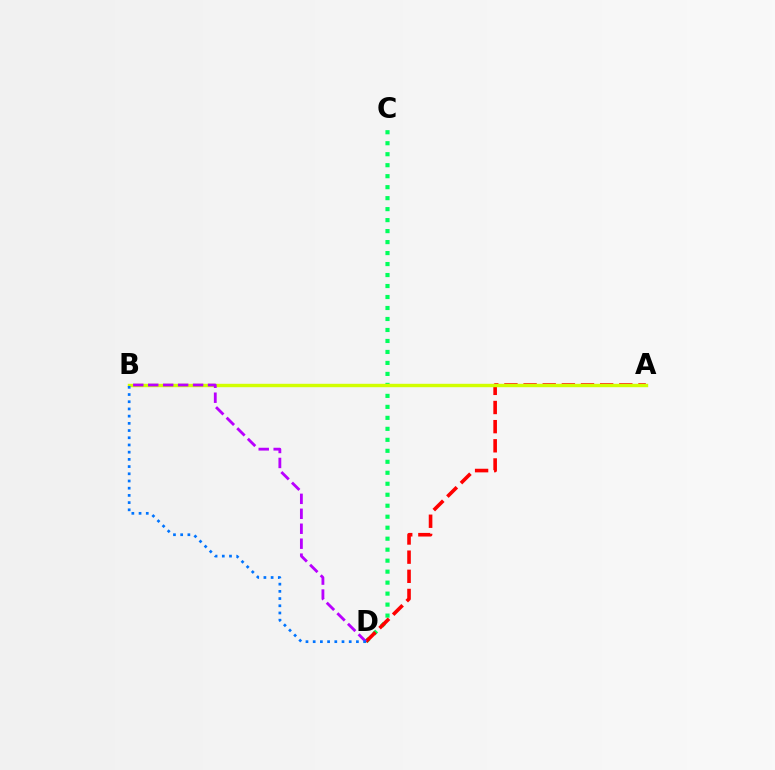{('C', 'D'): [{'color': '#00ff5c', 'line_style': 'dotted', 'thickness': 2.98}], ('A', 'D'): [{'color': '#ff0000', 'line_style': 'dashed', 'thickness': 2.6}], ('A', 'B'): [{'color': '#d1ff00', 'line_style': 'solid', 'thickness': 2.45}], ('B', 'D'): [{'color': '#b900ff', 'line_style': 'dashed', 'thickness': 2.03}, {'color': '#0074ff', 'line_style': 'dotted', 'thickness': 1.96}]}